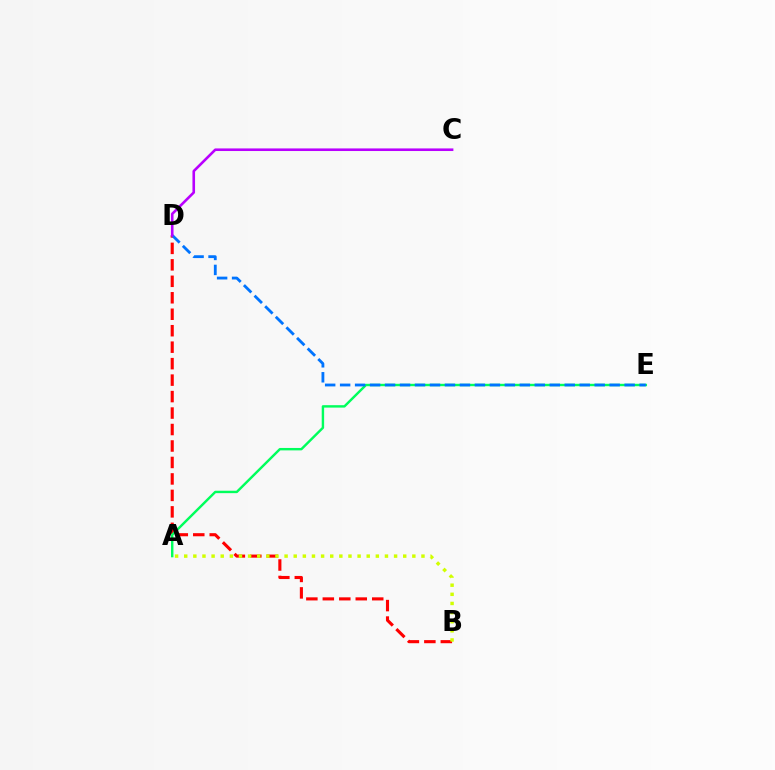{('B', 'D'): [{'color': '#ff0000', 'line_style': 'dashed', 'thickness': 2.24}], ('A', 'E'): [{'color': '#00ff5c', 'line_style': 'solid', 'thickness': 1.74}], ('D', 'E'): [{'color': '#0074ff', 'line_style': 'dashed', 'thickness': 2.03}], ('C', 'D'): [{'color': '#b900ff', 'line_style': 'solid', 'thickness': 1.87}], ('A', 'B'): [{'color': '#d1ff00', 'line_style': 'dotted', 'thickness': 2.48}]}